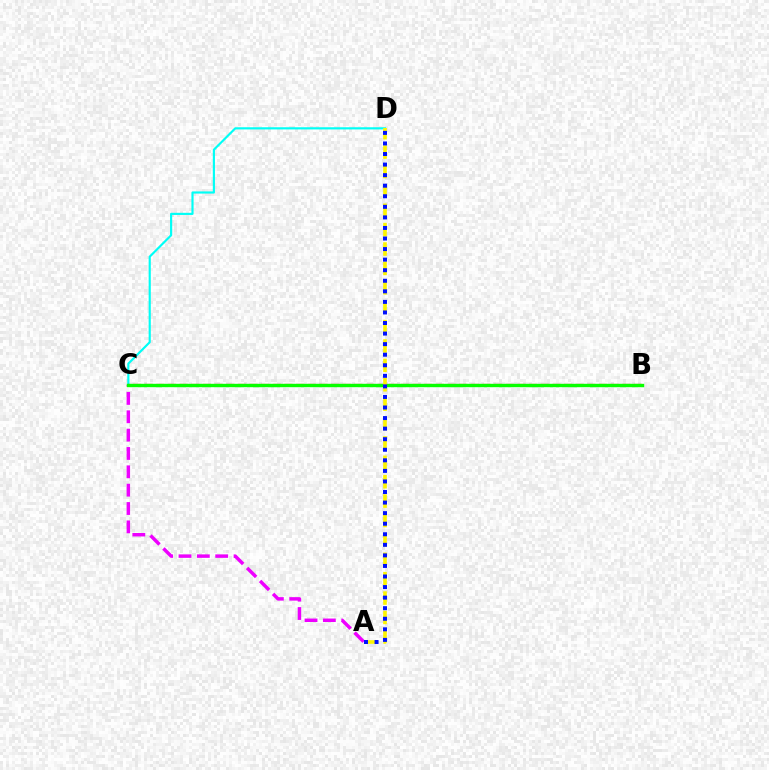{('C', 'D'): [{'color': '#00fff6', 'line_style': 'solid', 'thickness': 1.55}], ('B', 'C'): [{'color': '#ff0000', 'line_style': 'dashed', 'thickness': 1.58}, {'color': '#08ff00', 'line_style': 'solid', 'thickness': 2.44}], ('A', 'C'): [{'color': '#ee00ff', 'line_style': 'dashed', 'thickness': 2.49}], ('A', 'D'): [{'color': '#fcf500', 'line_style': 'dashed', 'thickness': 2.63}, {'color': '#0010ff', 'line_style': 'dotted', 'thickness': 2.87}]}